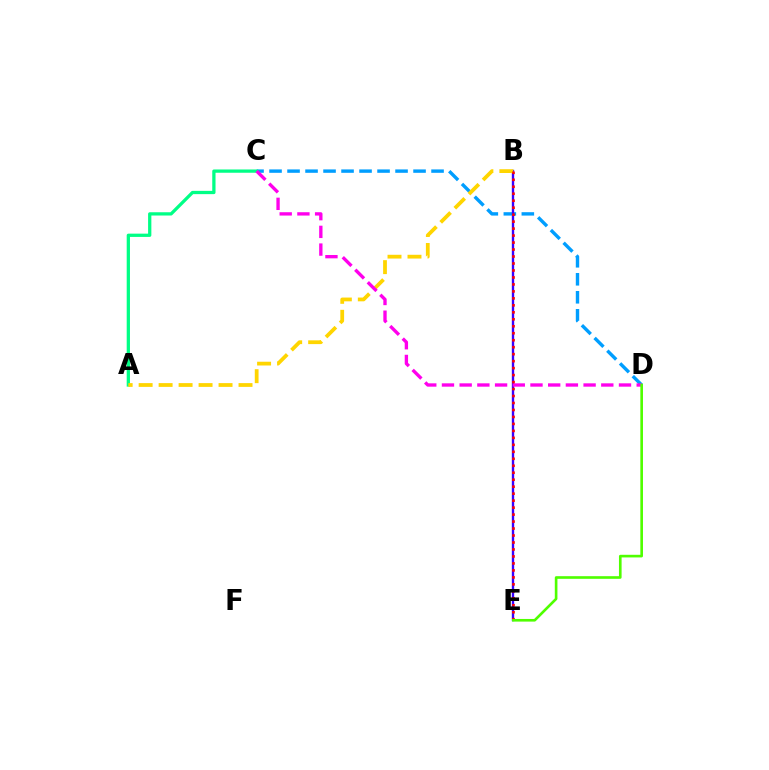{('C', 'D'): [{'color': '#009eff', 'line_style': 'dashed', 'thickness': 2.45}, {'color': '#ff00ed', 'line_style': 'dashed', 'thickness': 2.4}], ('B', 'E'): [{'color': '#3700ff', 'line_style': 'solid', 'thickness': 1.7}, {'color': '#ff0000', 'line_style': 'dotted', 'thickness': 1.9}], ('A', 'C'): [{'color': '#00ff86', 'line_style': 'solid', 'thickness': 2.35}], ('A', 'B'): [{'color': '#ffd500', 'line_style': 'dashed', 'thickness': 2.71}], ('D', 'E'): [{'color': '#4fff00', 'line_style': 'solid', 'thickness': 1.9}]}